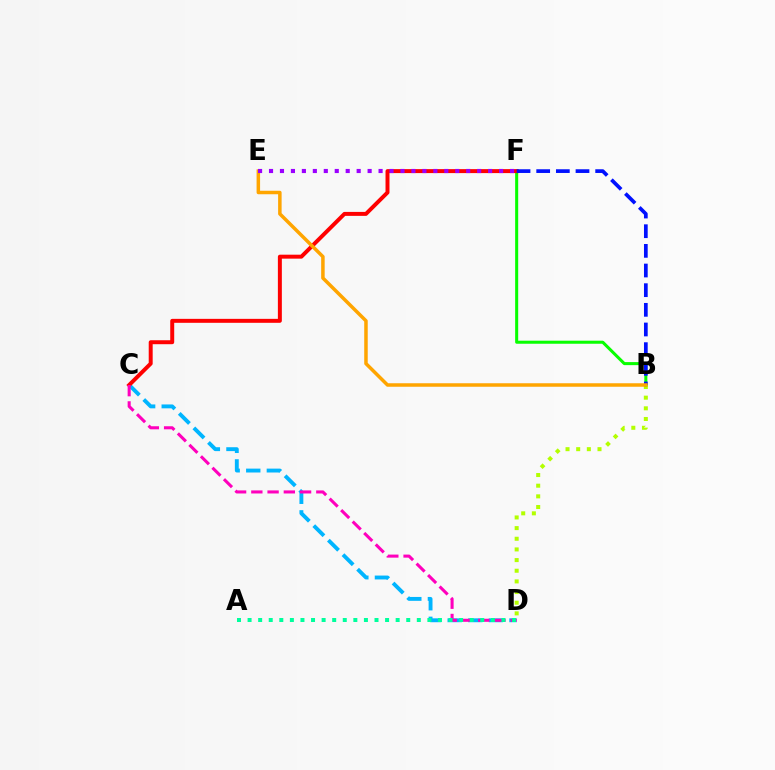{('B', 'D'): [{'color': '#b3ff00', 'line_style': 'dotted', 'thickness': 2.9}], ('C', 'D'): [{'color': '#00b5ff', 'line_style': 'dashed', 'thickness': 2.8}, {'color': '#ff00bd', 'line_style': 'dashed', 'thickness': 2.21}], ('B', 'F'): [{'color': '#08ff00', 'line_style': 'solid', 'thickness': 2.19}, {'color': '#0010ff', 'line_style': 'dashed', 'thickness': 2.67}], ('C', 'F'): [{'color': '#ff0000', 'line_style': 'solid', 'thickness': 2.85}], ('B', 'E'): [{'color': '#ffa500', 'line_style': 'solid', 'thickness': 2.52}], ('A', 'D'): [{'color': '#00ff9d', 'line_style': 'dotted', 'thickness': 2.87}], ('E', 'F'): [{'color': '#9b00ff', 'line_style': 'dotted', 'thickness': 2.98}]}